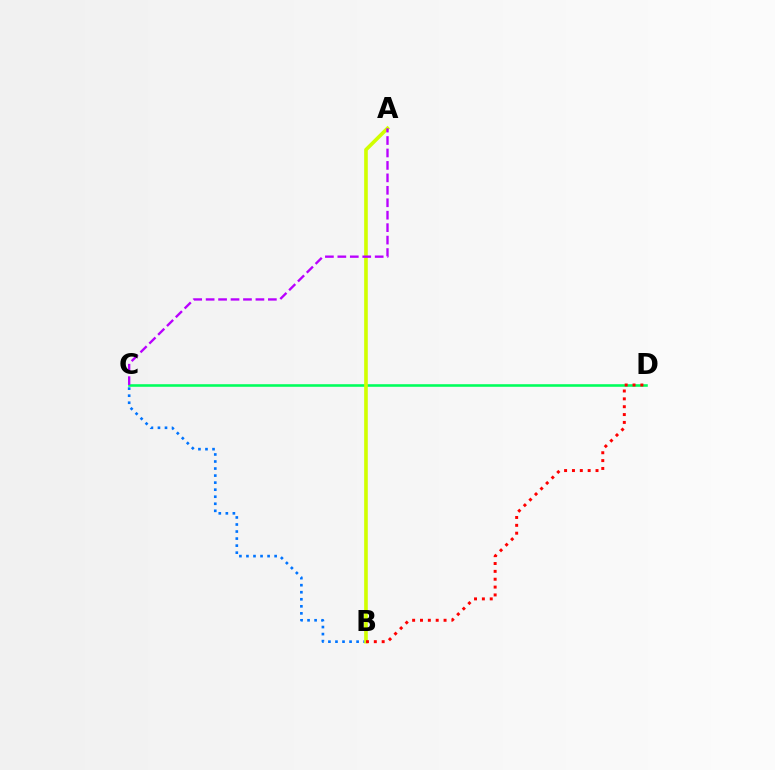{('B', 'C'): [{'color': '#0074ff', 'line_style': 'dotted', 'thickness': 1.91}], ('C', 'D'): [{'color': '#00ff5c', 'line_style': 'solid', 'thickness': 1.86}], ('A', 'B'): [{'color': '#d1ff00', 'line_style': 'solid', 'thickness': 2.61}], ('A', 'C'): [{'color': '#b900ff', 'line_style': 'dashed', 'thickness': 1.69}], ('B', 'D'): [{'color': '#ff0000', 'line_style': 'dotted', 'thickness': 2.13}]}